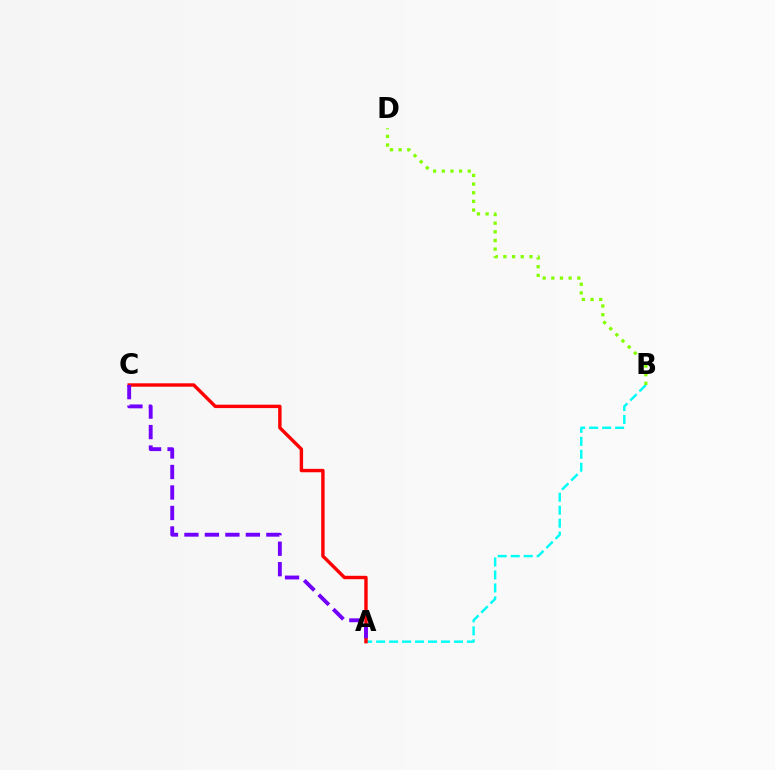{('A', 'B'): [{'color': '#00fff6', 'line_style': 'dashed', 'thickness': 1.76}], ('A', 'C'): [{'color': '#ff0000', 'line_style': 'solid', 'thickness': 2.45}, {'color': '#7200ff', 'line_style': 'dashed', 'thickness': 2.78}], ('B', 'D'): [{'color': '#84ff00', 'line_style': 'dotted', 'thickness': 2.35}]}